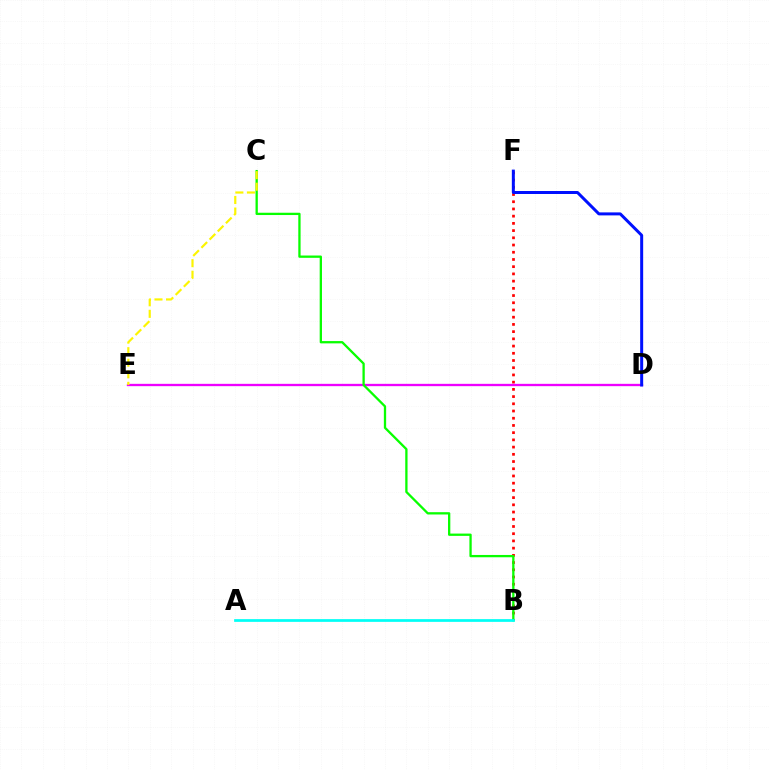{('B', 'F'): [{'color': '#ff0000', 'line_style': 'dotted', 'thickness': 1.96}], ('D', 'E'): [{'color': '#ee00ff', 'line_style': 'solid', 'thickness': 1.68}], ('B', 'C'): [{'color': '#08ff00', 'line_style': 'solid', 'thickness': 1.65}], ('C', 'E'): [{'color': '#fcf500', 'line_style': 'dashed', 'thickness': 1.57}], ('A', 'B'): [{'color': '#00fff6', 'line_style': 'solid', 'thickness': 1.96}], ('D', 'F'): [{'color': '#0010ff', 'line_style': 'solid', 'thickness': 2.16}]}